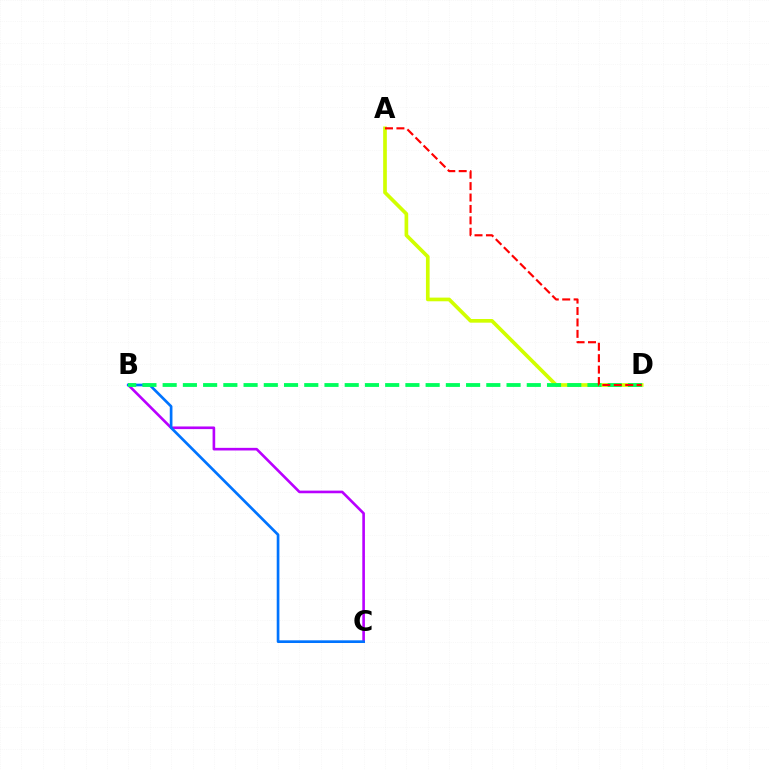{('B', 'C'): [{'color': '#b900ff', 'line_style': 'solid', 'thickness': 1.89}, {'color': '#0074ff', 'line_style': 'solid', 'thickness': 1.93}], ('A', 'D'): [{'color': '#d1ff00', 'line_style': 'solid', 'thickness': 2.65}, {'color': '#ff0000', 'line_style': 'dashed', 'thickness': 1.55}], ('B', 'D'): [{'color': '#00ff5c', 'line_style': 'dashed', 'thickness': 2.75}]}